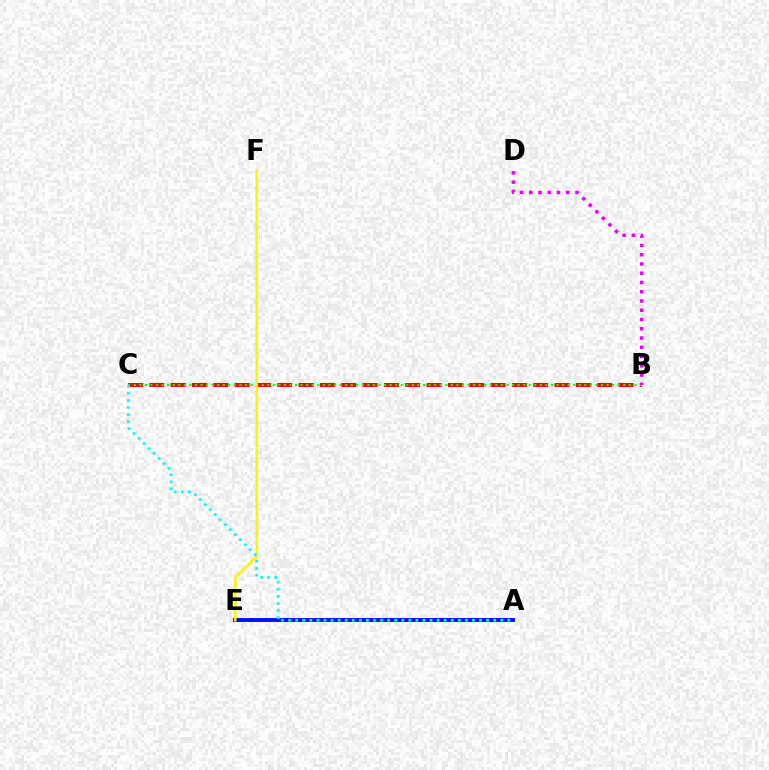{('B', 'C'): [{'color': '#ff0000', 'line_style': 'dashed', 'thickness': 2.9}, {'color': '#08ff00', 'line_style': 'dotted', 'thickness': 1.51}], ('A', 'E'): [{'color': '#0010ff', 'line_style': 'solid', 'thickness': 2.81}], ('E', 'F'): [{'color': '#fcf500', 'line_style': 'solid', 'thickness': 1.76}], ('B', 'D'): [{'color': '#ee00ff', 'line_style': 'dotted', 'thickness': 2.52}], ('A', 'C'): [{'color': '#00fff6', 'line_style': 'dotted', 'thickness': 1.92}]}